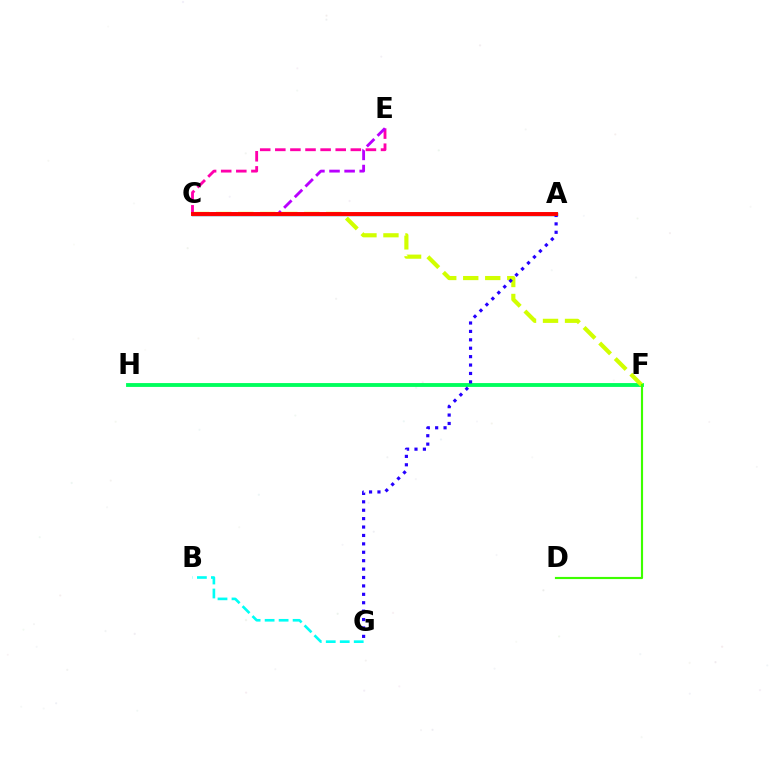{('F', 'H'): [{'color': '#00ff5c', 'line_style': 'solid', 'thickness': 2.77}], ('A', 'C'): [{'color': '#0074ff', 'line_style': 'solid', 'thickness': 2.49}, {'color': '#ff9400', 'line_style': 'solid', 'thickness': 2.32}, {'color': '#ff0000', 'line_style': 'solid', 'thickness': 2.82}], ('B', 'G'): [{'color': '#00fff6', 'line_style': 'dashed', 'thickness': 1.9}], ('C', 'F'): [{'color': '#d1ff00', 'line_style': 'dashed', 'thickness': 2.99}], ('C', 'E'): [{'color': '#ff00ac', 'line_style': 'dashed', 'thickness': 2.05}, {'color': '#b900ff', 'line_style': 'dashed', 'thickness': 2.05}], ('A', 'G'): [{'color': '#2500ff', 'line_style': 'dotted', 'thickness': 2.28}], ('D', 'F'): [{'color': '#3dff00', 'line_style': 'solid', 'thickness': 1.55}]}